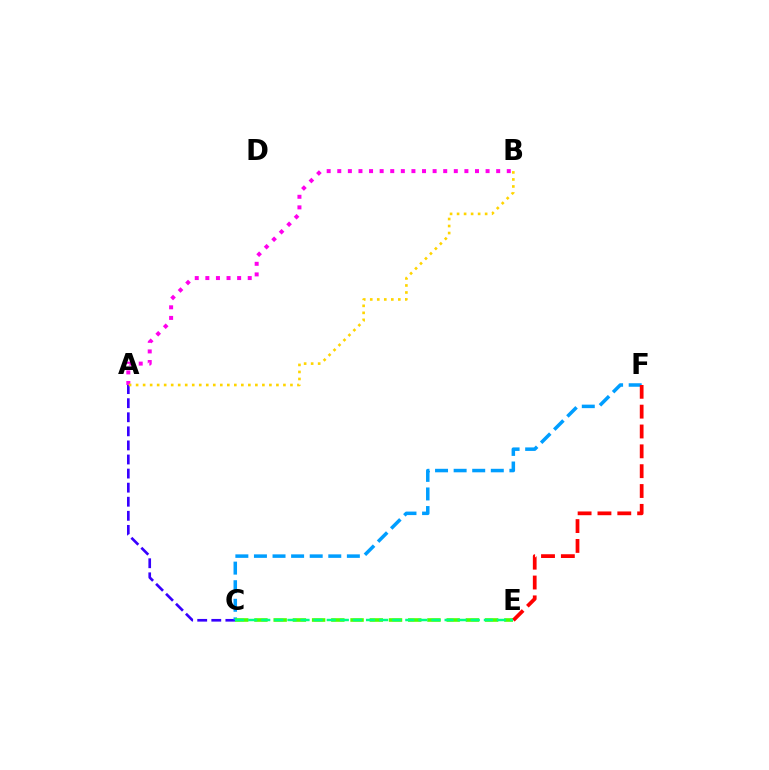{('A', 'C'): [{'color': '#3700ff', 'line_style': 'dashed', 'thickness': 1.91}], ('A', 'B'): [{'color': '#ff00ed', 'line_style': 'dotted', 'thickness': 2.88}, {'color': '#ffd500', 'line_style': 'dotted', 'thickness': 1.91}], ('C', 'F'): [{'color': '#009eff', 'line_style': 'dashed', 'thickness': 2.52}], ('C', 'E'): [{'color': '#4fff00', 'line_style': 'dashed', 'thickness': 2.61}, {'color': '#00ff86', 'line_style': 'dashed', 'thickness': 1.78}], ('E', 'F'): [{'color': '#ff0000', 'line_style': 'dashed', 'thickness': 2.7}]}